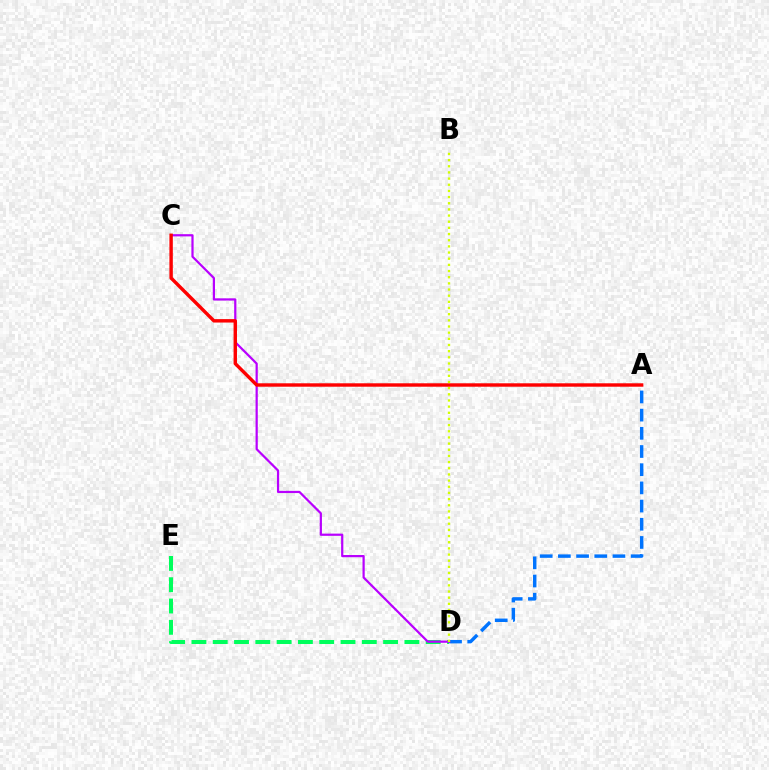{('D', 'E'): [{'color': '#00ff5c', 'line_style': 'dashed', 'thickness': 2.89}], ('A', 'D'): [{'color': '#0074ff', 'line_style': 'dashed', 'thickness': 2.47}], ('C', 'D'): [{'color': '#b900ff', 'line_style': 'solid', 'thickness': 1.6}], ('A', 'C'): [{'color': '#ff0000', 'line_style': 'solid', 'thickness': 2.46}], ('B', 'D'): [{'color': '#d1ff00', 'line_style': 'dotted', 'thickness': 1.67}]}